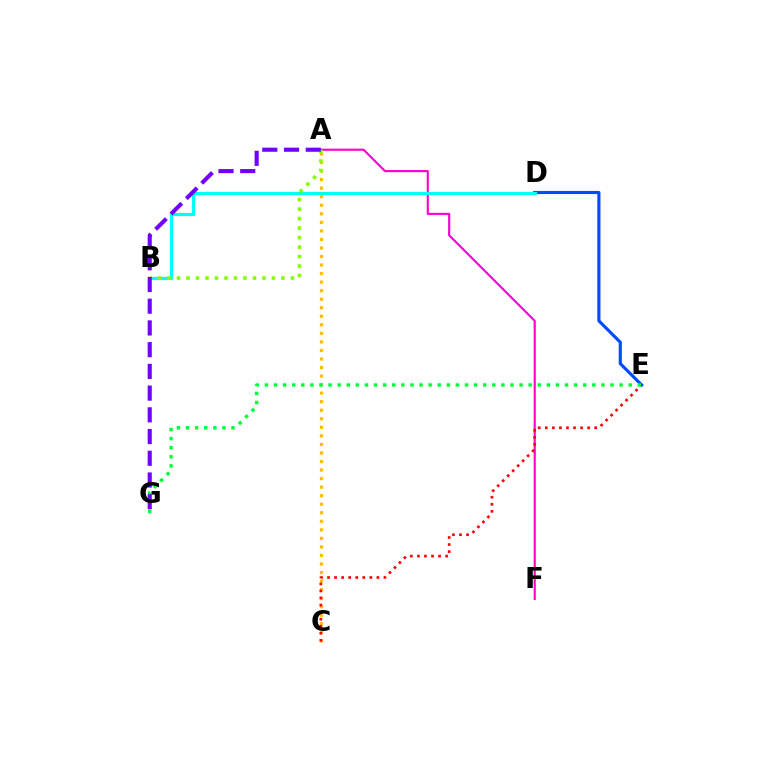{('A', 'C'): [{'color': '#ffbd00', 'line_style': 'dotted', 'thickness': 2.32}], ('A', 'F'): [{'color': '#ff00cf', 'line_style': 'solid', 'thickness': 1.53}], ('C', 'E'): [{'color': '#ff0000', 'line_style': 'dotted', 'thickness': 1.92}], ('D', 'E'): [{'color': '#004bff', 'line_style': 'solid', 'thickness': 2.25}], ('E', 'G'): [{'color': '#00ff39', 'line_style': 'dotted', 'thickness': 2.47}], ('B', 'D'): [{'color': '#00fff6', 'line_style': 'solid', 'thickness': 2.3}], ('A', 'B'): [{'color': '#84ff00', 'line_style': 'dotted', 'thickness': 2.58}], ('A', 'G'): [{'color': '#7200ff', 'line_style': 'dashed', 'thickness': 2.95}]}